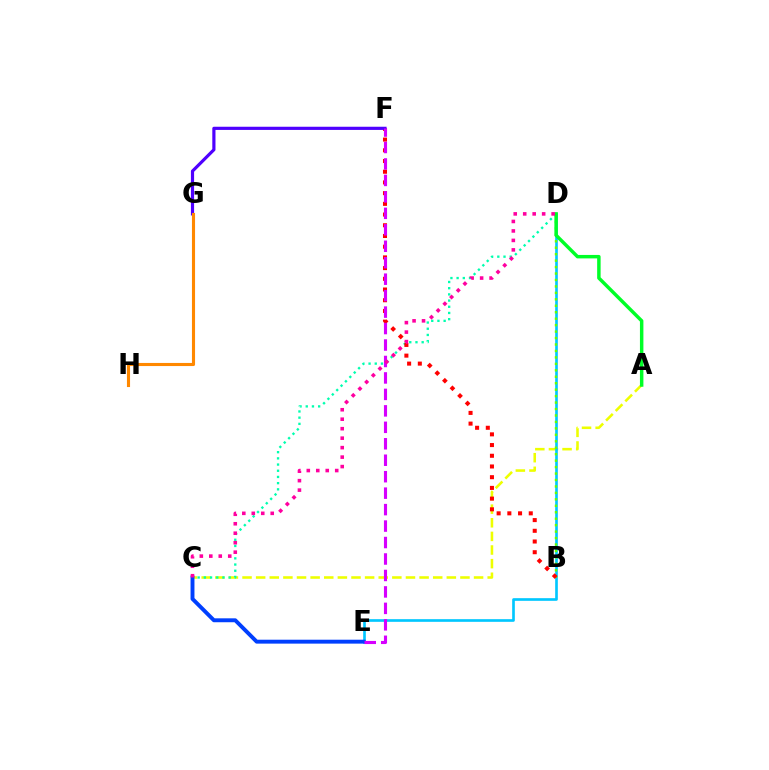{('A', 'C'): [{'color': '#eeff00', 'line_style': 'dashed', 'thickness': 1.85}], ('D', 'E'): [{'color': '#00c7ff', 'line_style': 'solid', 'thickness': 1.91}], ('B', 'D'): [{'color': '#66ff00', 'line_style': 'dotted', 'thickness': 1.75}], ('C', 'D'): [{'color': '#00ffaf', 'line_style': 'dotted', 'thickness': 1.68}, {'color': '#ff00a0', 'line_style': 'dotted', 'thickness': 2.57}], ('C', 'E'): [{'color': '#003fff', 'line_style': 'solid', 'thickness': 2.82}], ('B', 'F'): [{'color': '#ff0000', 'line_style': 'dotted', 'thickness': 2.91}], ('A', 'D'): [{'color': '#00ff27', 'line_style': 'solid', 'thickness': 2.49}], ('F', 'G'): [{'color': '#4f00ff', 'line_style': 'solid', 'thickness': 2.29}], ('E', 'F'): [{'color': '#d600ff', 'line_style': 'dashed', 'thickness': 2.24}], ('G', 'H'): [{'color': '#ff8800', 'line_style': 'solid', 'thickness': 2.23}]}